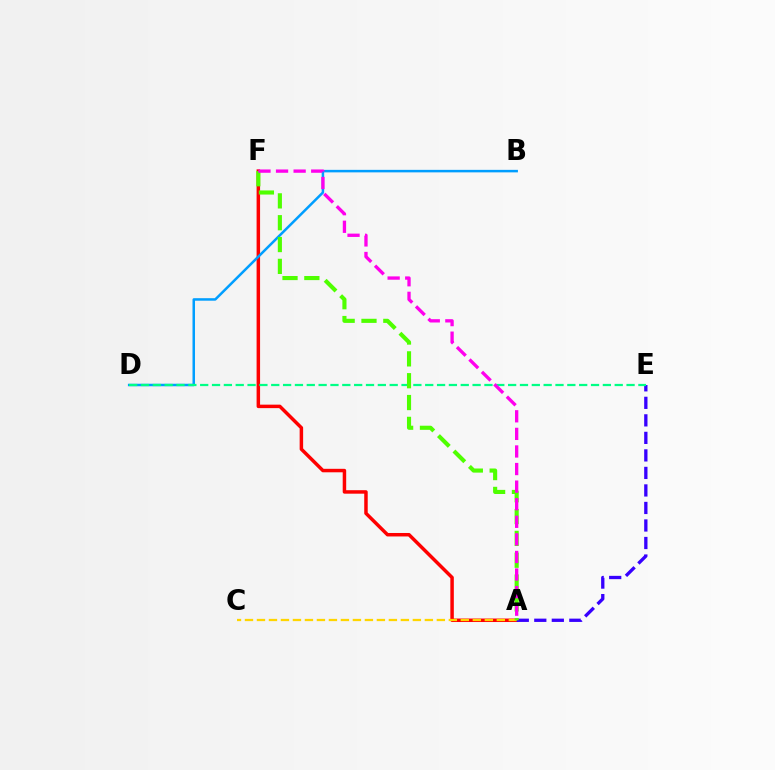{('A', 'F'): [{'color': '#ff0000', 'line_style': 'solid', 'thickness': 2.5}, {'color': '#4fff00', 'line_style': 'dashed', 'thickness': 2.97}, {'color': '#ff00ed', 'line_style': 'dashed', 'thickness': 2.39}], ('A', 'C'): [{'color': '#ffd500', 'line_style': 'dashed', 'thickness': 1.63}], ('B', 'D'): [{'color': '#009eff', 'line_style': 'solid', 'thickness': 1.81}], ('A', 'E'): [{'color': '#3700ff', 'line_style': 'dashed', 'thickness': 2.38}], ('D', 'E'): [{'color': '#00ff86', 'line_style': 'dashed', 'thickness': 1.61}]}